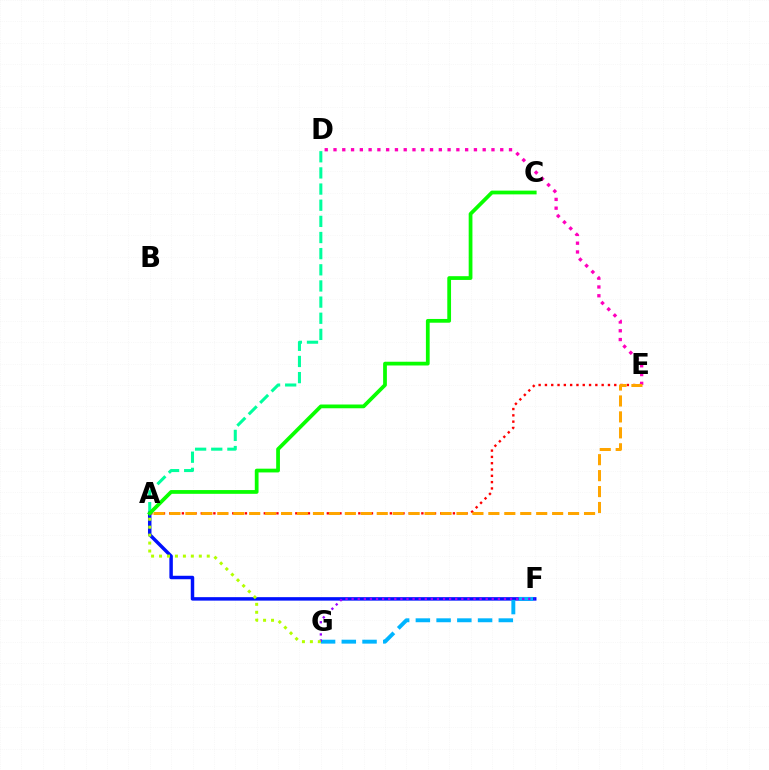{('A', 'D'): [{'color': '#00ff9d', 'line_style': 'dashed', 'thickness': 2.19}], ('A', 'F'): [{'color': '#0010ff', 'line_style': 'solid', 'thickness': 2.5}], ('F', 'G'): [{'color': '#00b5ff', 'line_style': 'dashed', 'thickness': 2.82}, {'color': '#9b00ff', 'line_style': 'dotted', 'thickness': 1.66}], ('A', 'E'): [{'color': '#ff0000', 'line_style': 'dotted', 'thickness': 1.71}, {'color': '#ffa500', 'line_style': 'dashed', 'thickness': 2.17}], ('D', 'E'): [{'color': '#ff00bd', 'line_style': 'dotted', 'thickness': 2.38}], ('A', 'C'): [{'color': '#08ff00', 'line_style': 'solid', 'thickness': 2.7}], ('A', 'G'): [{'color': '#b3ff00', 'line_style': 'dotted', 'thickness': 2.16}]}